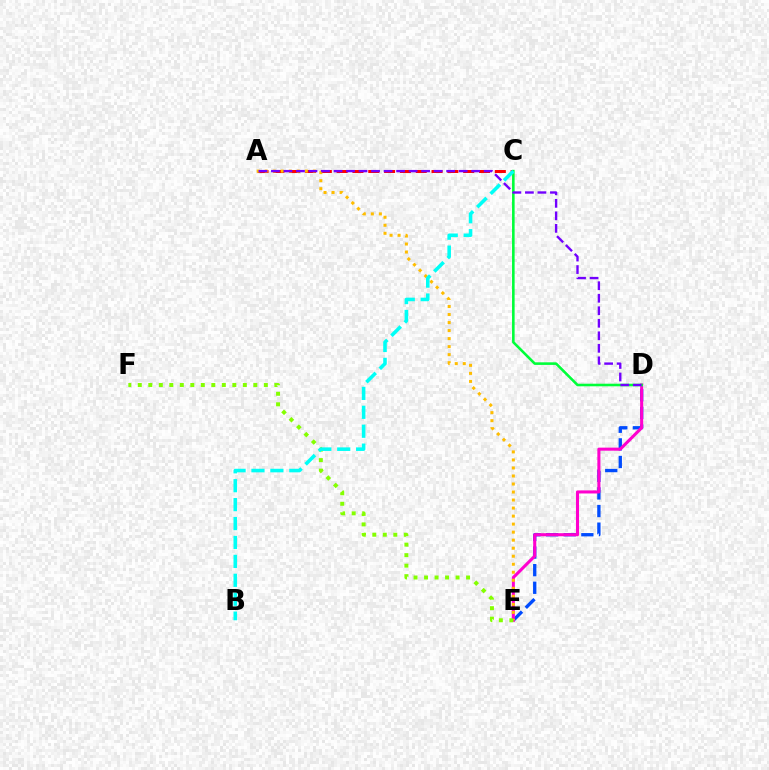{('D', 'E'): [{'color': '#004bff', 'line_style': 'dashed', 'thickness': 2.39}, {'color': '#ff00cf', 'line_style': 'solid', 'thickness': 2.21}], ('A', 'C'): [{'color': '#ff0000', 'line_style': 'dashed', 'thickness': 2.15}], ('C', 'D'): [{'color': '#00ff39', 'line_style': 'solid', 'thickness': 1.86}], ('A', 'E'): [{'color': '#ffbd00', 'line_style': 'dotted', 'thickness': 2.18}], ('E', 'F'): [{'color': '#84ff00', 'line_style': 'dotted', 'thickness': 2.85}], ('B', 'C'): [{'color': '#00fff6', 'line_style': 'dashed', 'thickness': 2.57}], ('A', 'D'): [{'color': '#7200ff', 'line_style': 'dashed', 'thickness': 1.7}]}